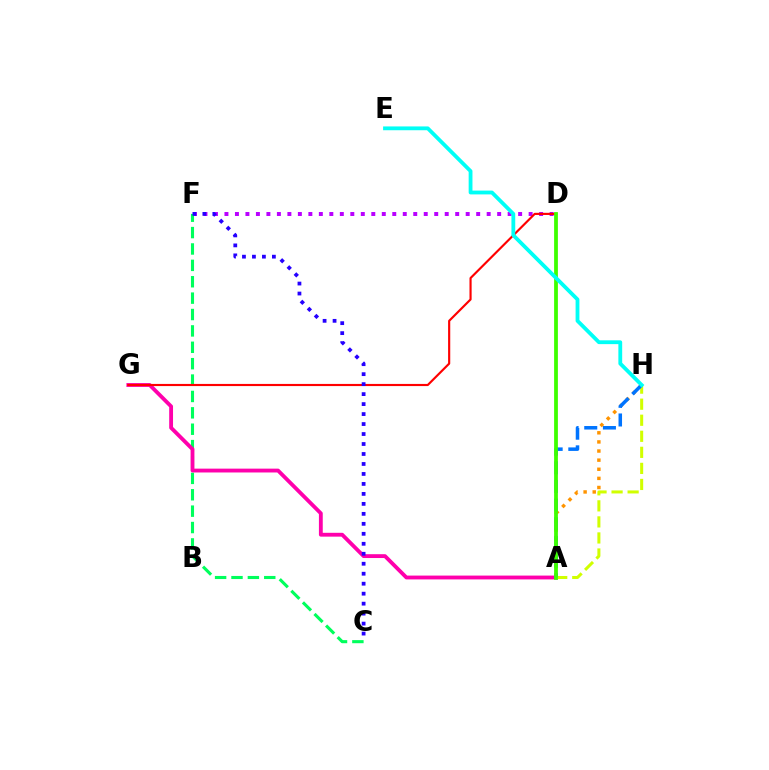{('D', 'F'): [{'color': '#b900ff', 'line_style': 'dotted', 'thickness': 2.85}], ('A', 'H'): [{'color': '#ff9400', 'line_style': 'dotted', 'thickness': 2.48}, {'color': '#d1ff00', 'line_style': 'dashed', 'thickness': 2.18}, {'color': '#0074ff', 'line_style': 'dashed', 'thickness': 2.54}], ('C', 'F'): [{'color': '#00ff5c', 'line_style': 'dashed', 'thickness': 2.23}, {'color': '#2500ff', 'line_style': 'dotted', 'thickness': 2.71}], ('A', 'G'): [{'color': '#ff00ac', 'line_style': 'solid', 'thickness': 2.76}], ('D', 'G'): [{'color': '#ff0000', 'line_style': 'solid', 'thickness': 1.55}], ('A', 'D'): [{'color': '#3dff00', 'line_style': 'solid', 'thickness': 2.72}], ('E', 'H'): [{'color': '#00fff6', 'line_style': 'solid', 'thickness': 2.74}]}